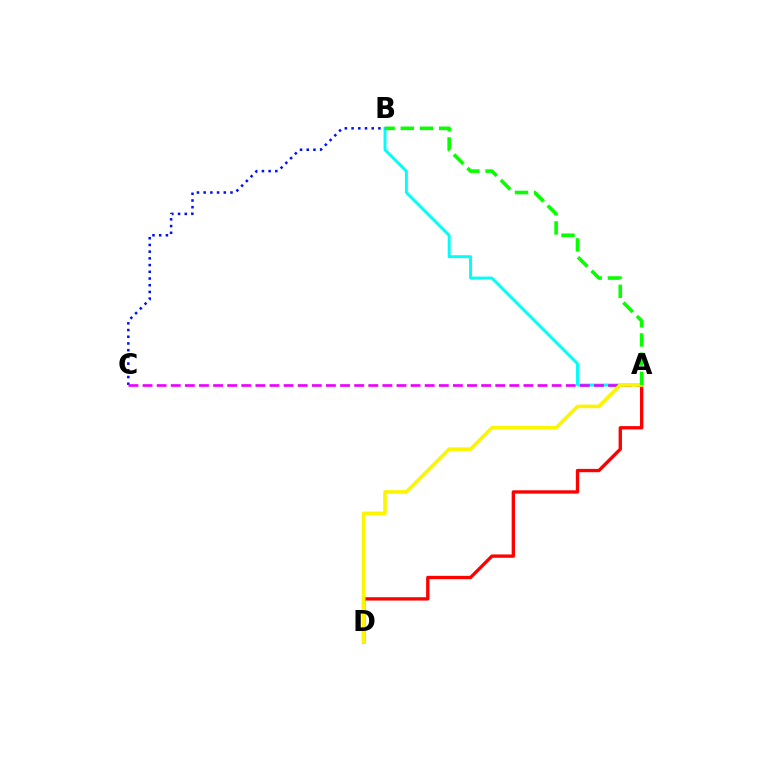{('A', 'B'): [{'color': '#00fff6', 'line_style': 'solid', 'thickness': 2.11}, {'color': '#08ff00', 'line_style': 'dashed', 'thickness': 2.6}], ('B', 'C'): [{'color': '#0010ff', 'line_style': 'dotted', 'thickness': 1.82}], ('A', 'C'): [{'color': '#ee00ff', 'line_style': 'dashed', 'thickness': 1.92}], ('A', 'D'): [{'color': '#ff0000', 'line_style': 'solid', 'thickness': 2.4}, {'color': '#fcf500', 'line_style': 'solid', 'thickness': 2.58}]}